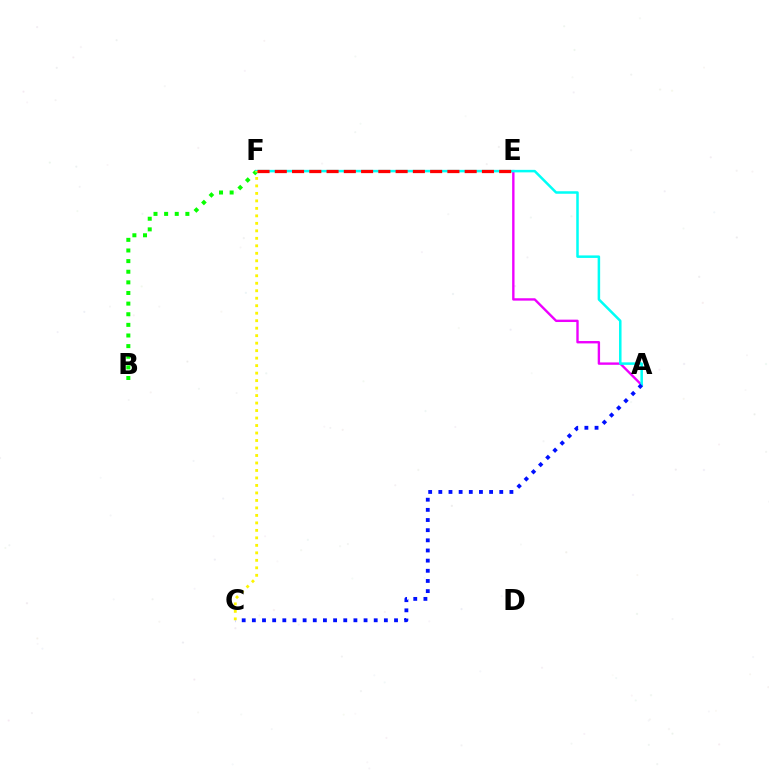{('B', 'F'): [{'color': '#08ff00', 'line_style': 'dotted', 'thickness': 2.89}], ('A', 'E'): [{'color': '#ee00ff', 'line_style': 'solid', 'thickness': 1.71}], ('A', 'F'): [{'color': '#00fff6', 'line_style': 'solid', 'thickness': 1.81}], ('A', 'C'): [{'color': '#0010ff', 'line_style': 'dotted', 'thickness': 2.76}], ('C', 'F'): [{'color': '#fcf500', 'line_style': 'dotted', 'thickness': 2.03}], ('E', 'F'): [{'color': '#ff0000', 'line_style': 'dashed', 'thickness': 2.34}]}